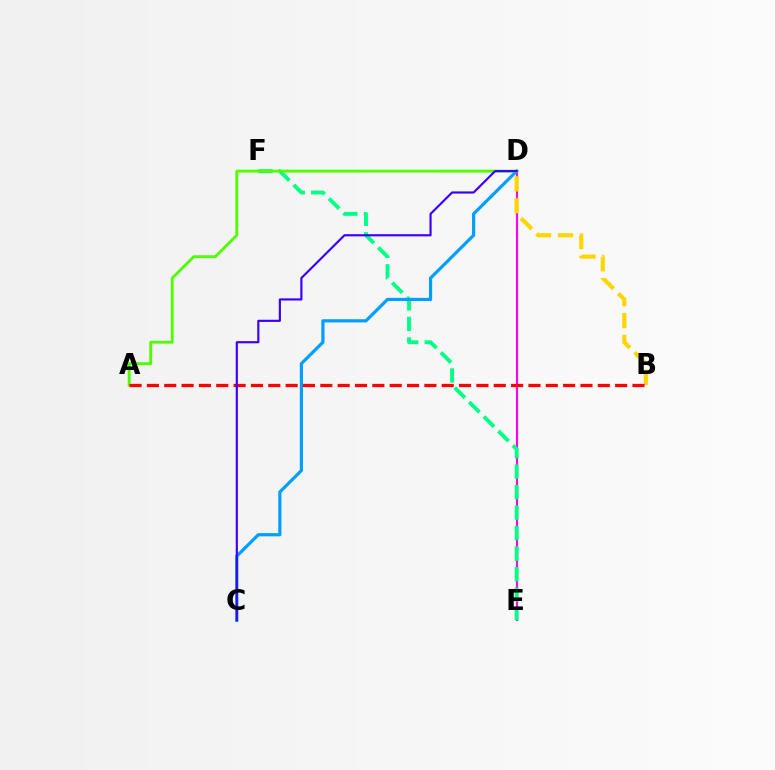{('D', 'E'): [{'color': '#ff00ed', 'line_style': 'solid', 'thickness': 1.53}], ('E', 'F'): [{'color': '#00ff86', 'line_style': 'dashed', 'thickness': 2.79}], ('B', 'D'): [{'color': '#ffd500', 'line_style': 'dashed', 'thickness': 2.98}], ('C', 'D'): [{'color': '#009eff', 'line_style': 'solid', 'thickness': 2.3}, {'color': '#3700ff', 'line_style': 'solid', 'thickness': 1.55}], ('A', 'D'): [{'color': '#4fff00', 'line_style': 'solid', 'thickness': 2.07}], ('A', 'B'): [{'color': '#ff0000', 'line_style': 'dashed', 'thickness': 2.36}]}